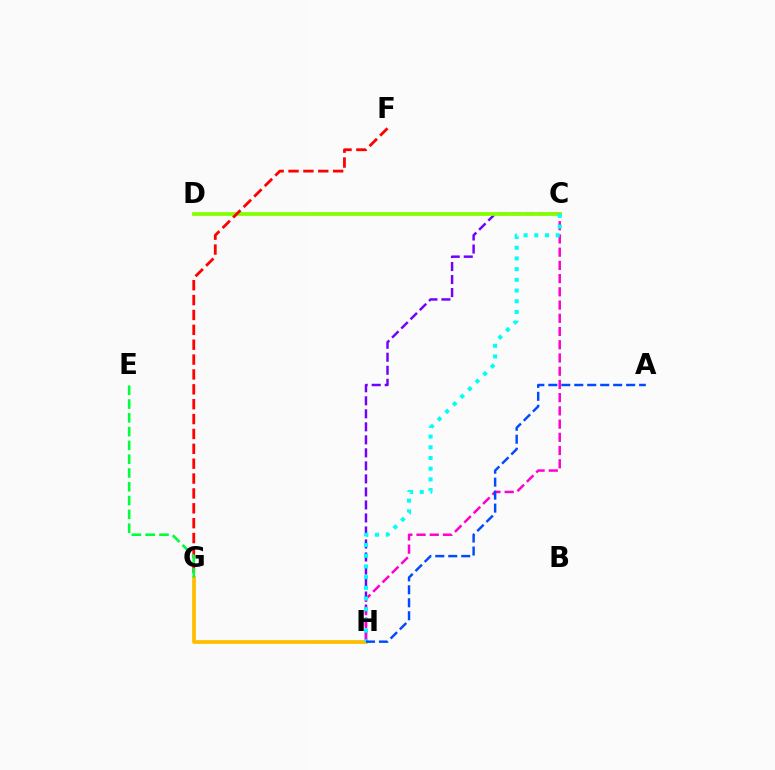{('C', 'H'): [{'color': '#7200ff', 'line_style': 'dashed', 'thickness': 1.77}, {'color': '#ff00cf', 'line_style': 'dashed', 'thickness': 1.8}, {'color': '#00fff6', 'line_style': 'dotted', 'thickness': 2.91}], ('C', 'D'): [{'color': '#84ff00', 'line_style': 'solid', 'thickness': 2.72}], ('G', 'H'): [{'color': '#ffbd00', 'line_style': 'solid', 'thickness': 2.69}], ('F', 'G'): [{'color': '#ff0000', 'line_style': 'dashed', 'thickness': 2.02}], ('E', 'G'): [{'color': '#00ff39', 'line_style': 'dashed', 'thickness': 1.87}], ('A', 'H'): [{'color': '#004bff', 'line_style': 'dashed', 'thickness': 1.76}]}